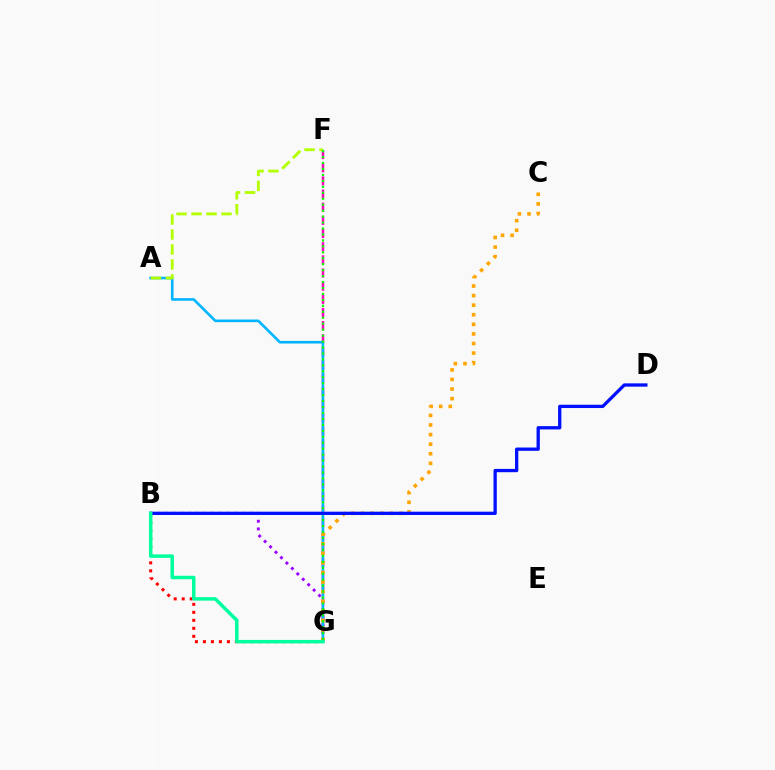{('B', 'G'): [{'color': '#9b00ff', 'line_style': 'dotted', 'thickness': 2.09}, {'color': '#ff0000', 'line_style': 'dotted', 'thickness': 2.17}, {'color': '#00ff9d', 'line_style': 'solid', 'thickness': 2.51}], ('F', 'G'): [{'color': '#ff00bd', 'line_style': 'dashed', 'thickness': 1.79}, {'color': '#08ff00', 'line_style': 'dotted', 'thickness': 1.62}], ('A', 'G'): [{'color': '#00b5ff', 'line_style': 'solid', 'thickness': 1.87}], ('A', 'F'): [{'color': '#b3ff00', 'line_style': 'dashed', 'thickness': 2.03}], ('C', 'G'): [{'color': '#ffa500', 'line_style': 'dotted', 'thickness': 2.6}], ('B', 'D'): [{'color': '#0010ff', 'line_style': 'solid', 'thickness': 2.37}]}